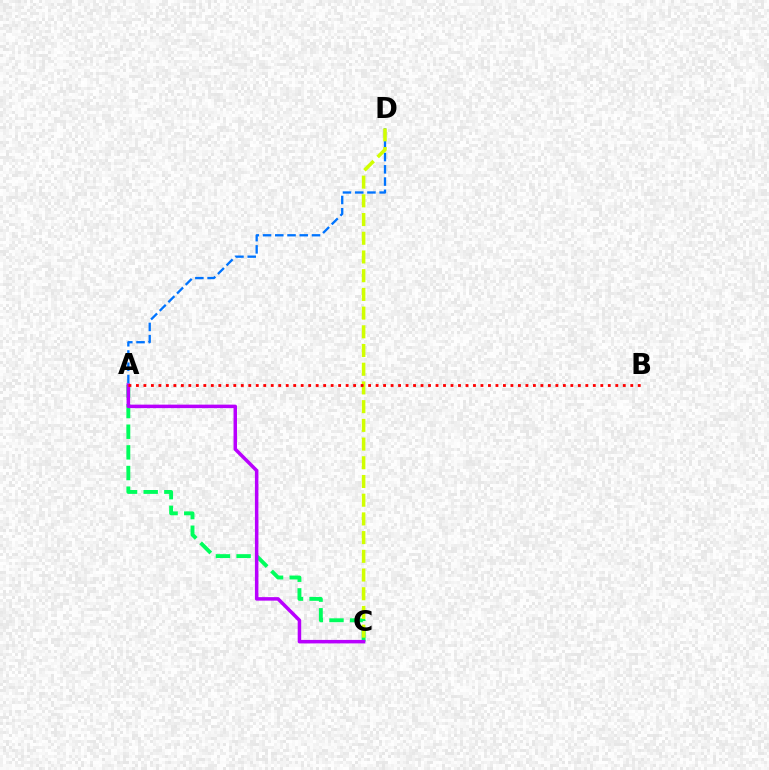{('A', 'C'): [{'color': '#00ff5c', 'line_style': 'dashed', 'thickness': 2.81}, {'color': '#b900ff', 'line_style': 'solid', 'thickness': 2.52}], ('A', 'D'): [{'color': '#0074ff', 'line_style': 'dashed', 'thickness': 1.66}], ('C', 'D'): [{'color': '#d1ff00', 'line_style': 'dashed', 'thickness': 2.54}], ('A', 'B'): [{'color': '#ff0000', 'line_style': 'dotted', 'thickness': 2.04}]}